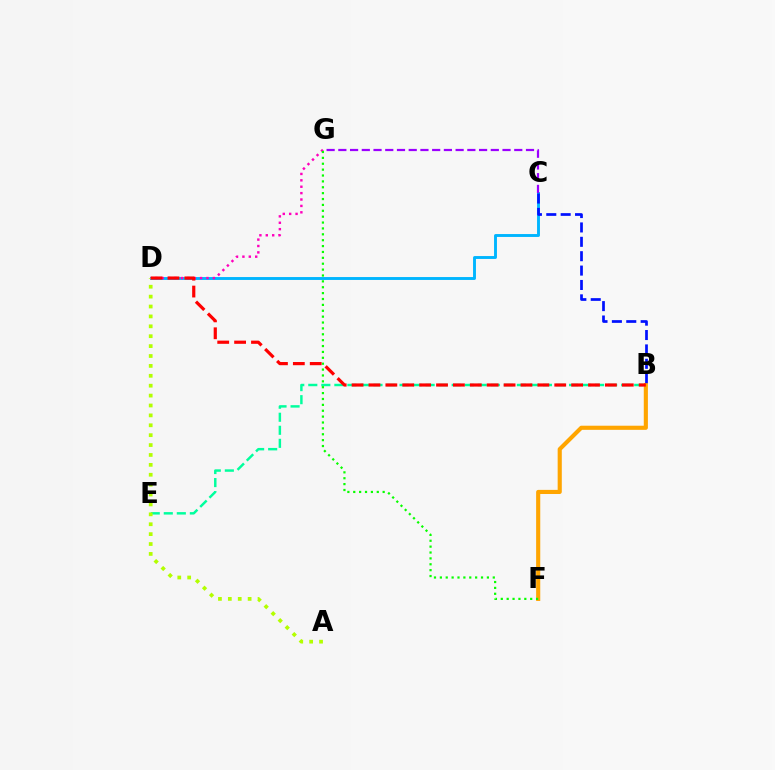{('C', 'D'): [{'color': '#00b5ff', 'line_style': 'solid', 'thickness': 2.09}], ('B', 'F'): [{'color': '#ffa500', 'line_style': 'solid', 'thickness': 2.97}], ('D', 'G'): [{'color': '#ff00bd', 'line_style': 'dotted', 'thickness': 1.74}], ('B', 'E'): [{'color': '#00ff9d', 'line_style': 'dashed', 'thickness': 1.77}], ('B', 'C'): [{'color': '#0010ff', 'line_style': 'dashed', 'thickness': 1.95}], ('F', 'G'): [{'color': '#08ff00', 'line_style': 'dotted', 'thickness': 1.6}], ('A', 'D'): [{'color': '#b3ff00', 'line_style': 'dotted', 'thickness': 2.69}], ('B', 'D'): [{'color': '#ff0000', 'line_style': 'dashed', 'thickness': 2.29}], ('C', 'G'): [{'color': '#9b00ff', 'line_style': 'dashed', 'thickness': 1.59}]}